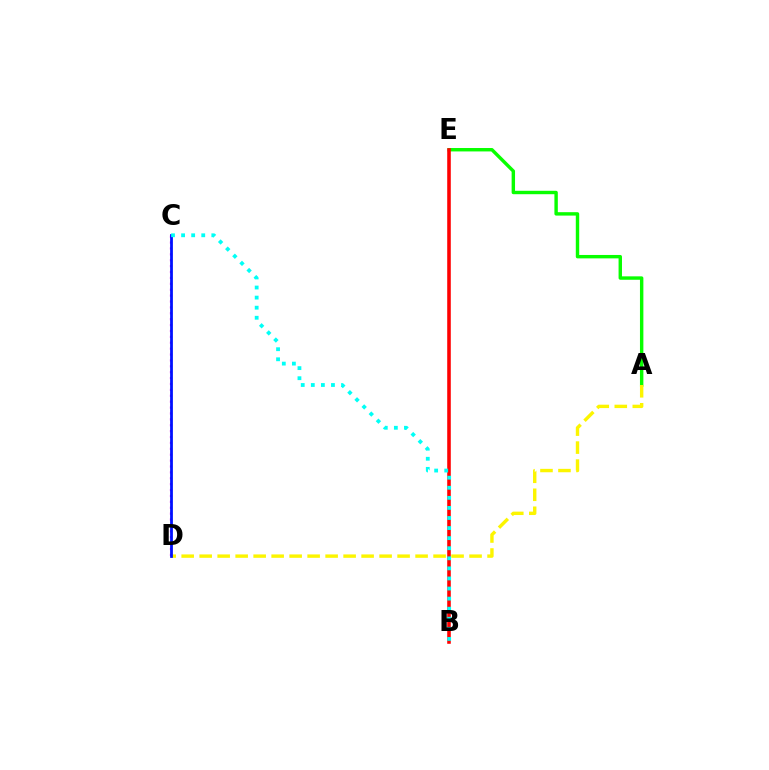{('A', 'E'): [{'color': '#08ff00', 'line_style': 'solid', 'thickness': 2.46}], ('B', 'E'): [{'color': '#ff0000', 'line_style': 'solid', 'thickness': 2.57}], ('A', 'D'): [{'color': '#fcf500', 'line_style': 'dashed', 'thickness': 2.44}], ('C', 'D'): [{'color': '#ee00ff', 'line_style': 'dotted', 'thickness': 1.6}, {'color': '#0010ff', 'line_style': 'solid', 'thickness': 2.0}], ('B', 'C'): [{'color': '#00fff6', 'line_style': 'dotted', 'thickness': 2.74}]}